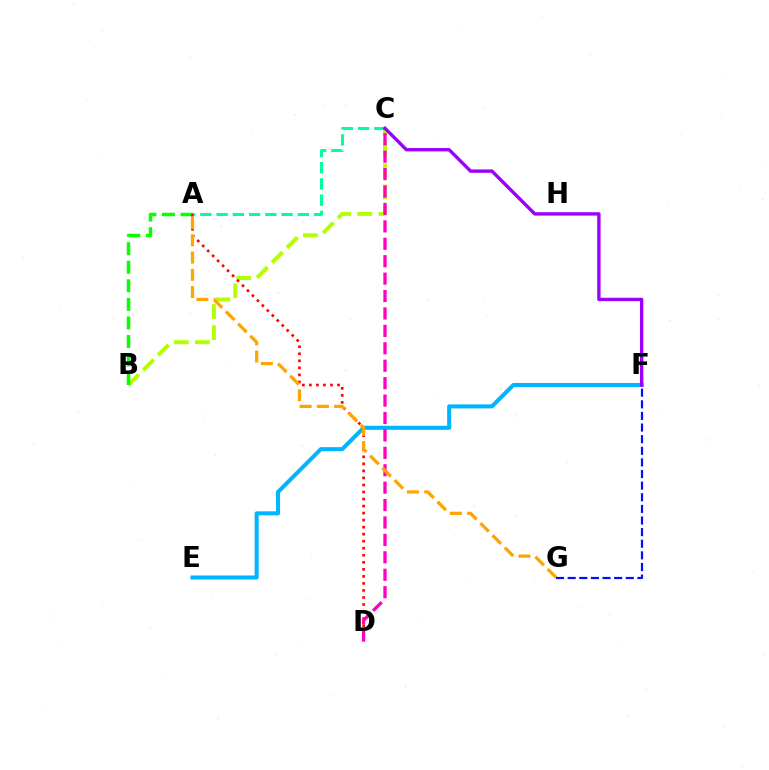{('B', 'C'): [{'color': '#b3ff00', 'line_style': 'dashed', 'thickness': 2.87}], ('A', 'B'): [{'color': '#08ff00', 'line_style': 'dashed', 'thickness': 2.52}], ('A', 'D'): [{'color': '#ff0000', 'line_style': 'dotted', 'thickness': 1.91}], ('E', 'F'): [{'color': '#00b5ff', 'line_style': 'solid', 'thickness': 2.92}], ('A', 'C'): [{'color': '#00ff9d', 'line_style': 'dashed', 'thickness': 2.21}], ('C', 'D'): [{'color': '#ff00bd', 'line_style': 'dashed', 'thickness': 2.37}], ('A', 'G'): [{'color': '#ffa500', 'line_style': 'dashed', 'thickness': 2.34}], ('F', 'G'): [{'color': '#0010ff', 'line_style': 'dashed', 'thickness': 1.58}], ('C', 'F'): [{'color': '#9b00ff', 'line_style': 'solid', 'thickness': 2.43}]}